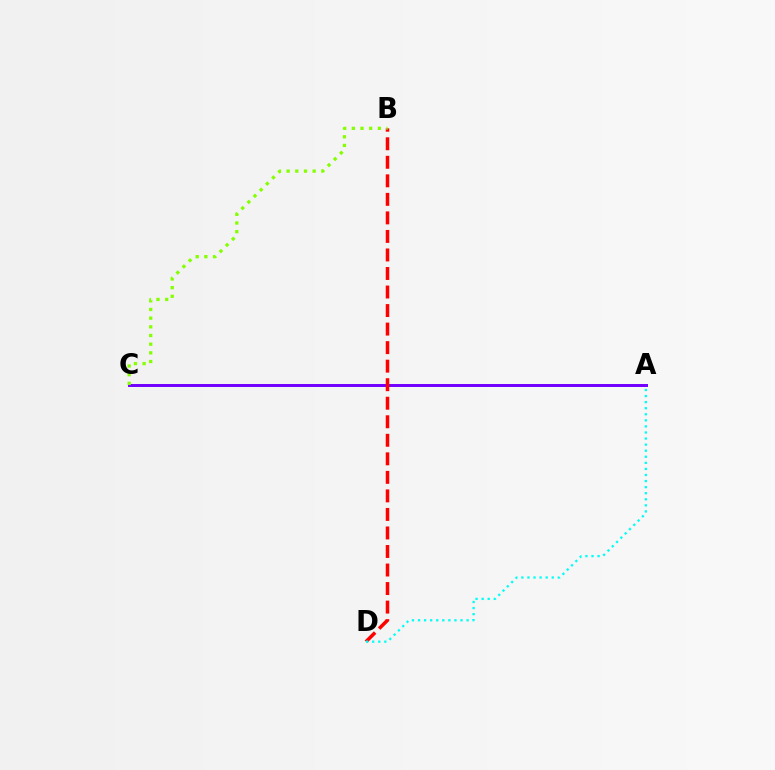{('A', 'C'): [{'color': '#7200ff', 'line_style': 'solid', 'thickness': 2.13}], ('B', 'D'): [{'color': '#ff0000', 'line_style': 'dashed', 'thickness': 2.52}], ('B', 'C'): [{'color': '#84ff00', 'line_style': 'dotted', 'thickness': 2.36}], ('A', 'D'): [{'color': '#00fff6', 'line_style': 'dotted', 'thickness': 1.65}]}